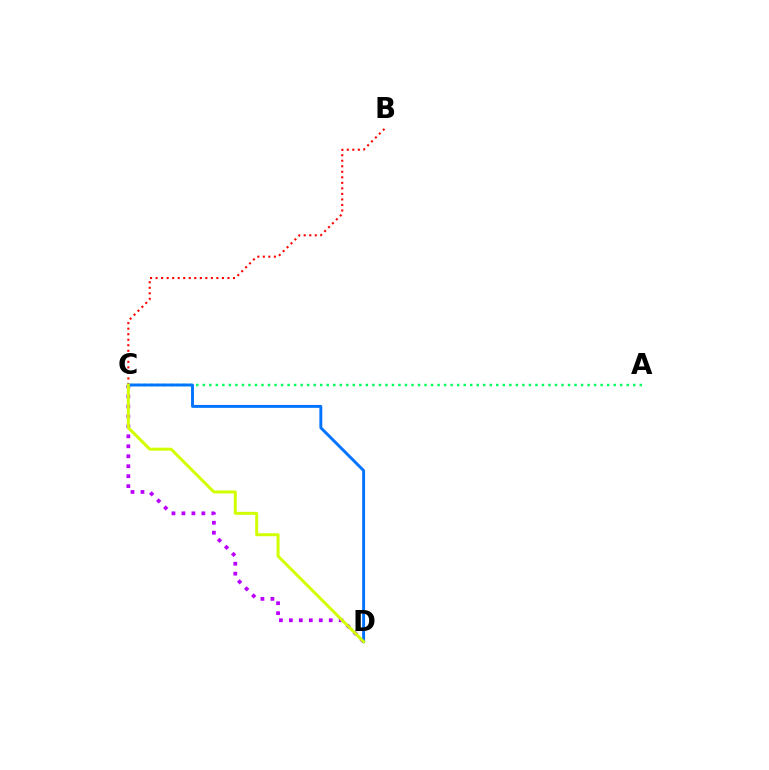{('A', 'C'): [{'color': '#00ff5c', 'line_style': 'dotted', 'thickness': 1.77}], ('B', 'C'): [{'color': '#ff0000', 'line_style': 'dotted', 'thickness': 1.5}], ('C', 'D'): [{'color': '#b900ff', 'line_style': 'dotted', 'thickness': 2.71}, {'color': '#0074ff', 'line_style': 'solid', 'thickness': 2.09}, {'color': '#d1ff00', 'line_style': 'solid', 'thickness': 2.14}]}